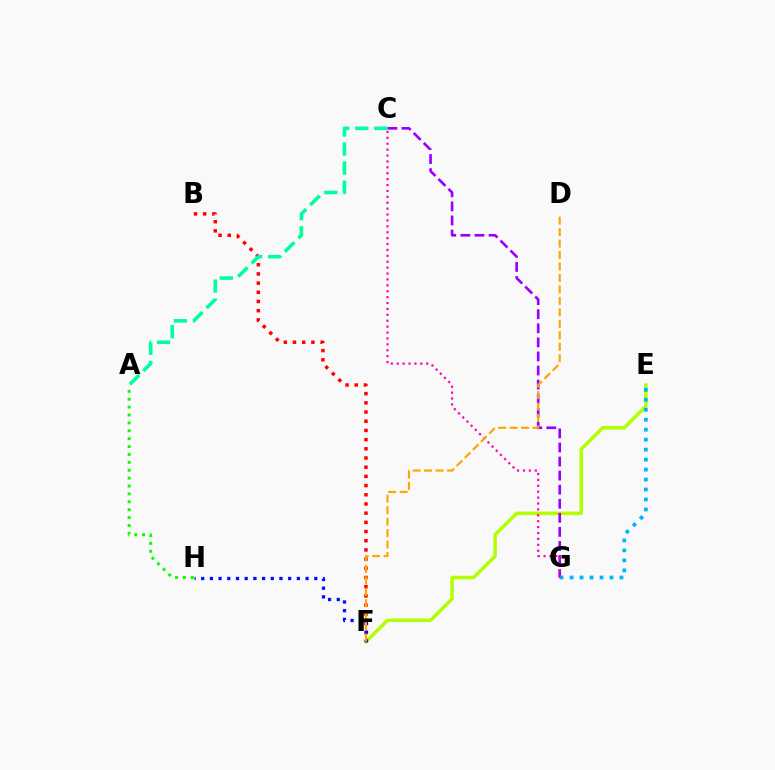{('E', 'F'): [{'color': '#b3ff00', 'line_style': 'solid', 'thickness': 2.51}], ('B', 'F'): [{'color': '#ff0000', 'line_style': 'dotted', 'thickness': 2.5}], ('F', 'H'): [{'color': '#0010ff', 'line_style': 'dotted', 'thickness': 2.36}], ('C', 'G'): [{'color': '#9b00ff', 'line_style': 'dashed', 'thickness': 1.91}, {'color': '#ff00bd', 'line_style': 'dotted', 'thickness': 1.6}], ('E', 'G'): [{'color': '#00b5ff', 'line_style': 'dotted', 'thickness': 2.71}], ('A', 'C'): [{'color': '#00ff9d', 'line_style': 'dashed', 'thickness': 2.59}], ('A', 'H'): [{'color': '#08ff00', 'line_style': 'dotted', 'thickness': 2.14}], ('D', 'F'): [{'color': '#ffa500', 'line_style': 'dashed', 'thickness': 1.56}]}